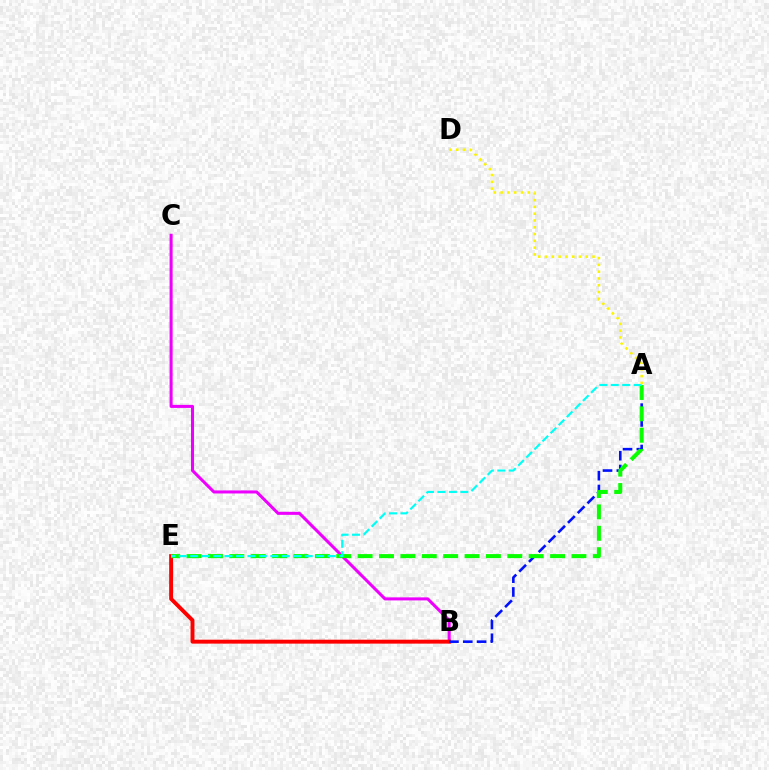{('B', 'C'): [{'color': '#ee00ff', 'line_style': 'solid', 'thickness': 2.19}], ('B', 'E'): [{'color': '#ff0000', 'line_style': 'solid', 'thickness': 2.82}], ('A', 'B'): [{'color': '#0010ff', 'line_style': 'dashed', 'thickness': 1.87}], ('A', 'E'): [{'color': '#08ff00', 'line_style': 'dashed', 'thickness': 2.9}, {'color': '#00fff6', 'line_style': 'dashed', 'thickness': 1.56}], ('A', 'D'): [{'color': '#fcf500', 'line_style': 'dotted', 'thickness': 1.84}]}